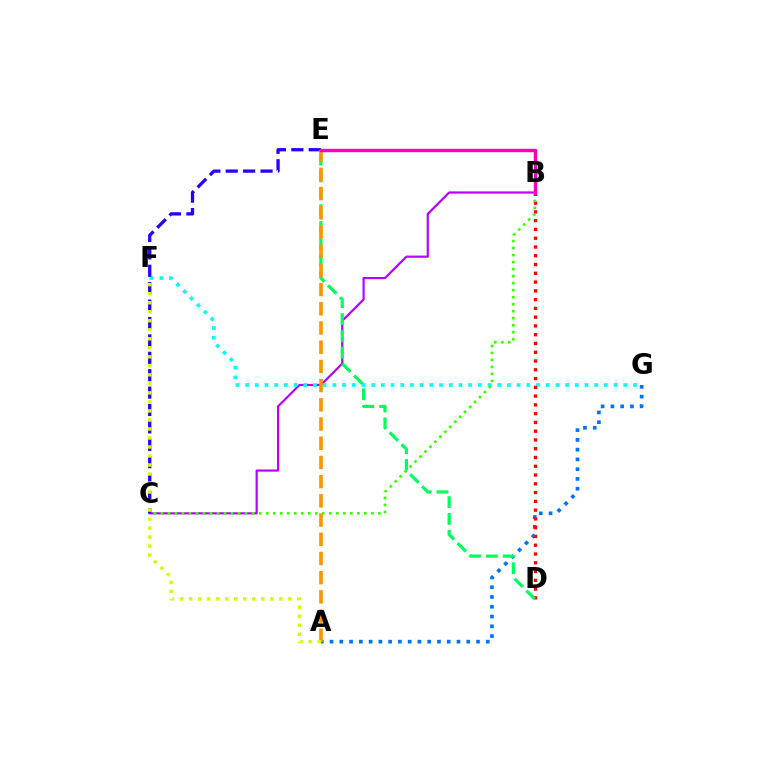{('B', 'C'): [{'color': '#b900ff', 'line_style': 'solid', 'thickness': 1.57}, {'color': '#3dff00', 'line_style': 'dotted', 'thickness': 1.91}], ('F', 'G'): [{'color': '#00fff6', 'line_style': 'dotted', 'thickness': 2.63}], ('C', 'E'): [{'color': '#2500ff', 'line_style': 'dashed', 'thickness': 2.36}], ('A', 'G'): [{'color': '#0074ff', 'line_style': 'dotted', 'thickness': 2.65}], ('B', 'D'): [{'color': '#ff0000', 'line_style': 'dotted', 'thickness': 2.38}], ('D', 'E'): [{'color': '#00ff5c', 'line_style': 'dashed', 'thickness': 2.29}], ('A', 'E'): [{'color': '#ff9400', 'line_style': 'dashed', 'thickness': 2.61}], ('A', 'F'): [{'color': '#d1ff00', 'line_style': 'dotted', 'thickness': 2.45}], ('B', 'E'): [{'color': '#ff00ac', 'line_style': 'solid', 'thickness': 2.47}]}